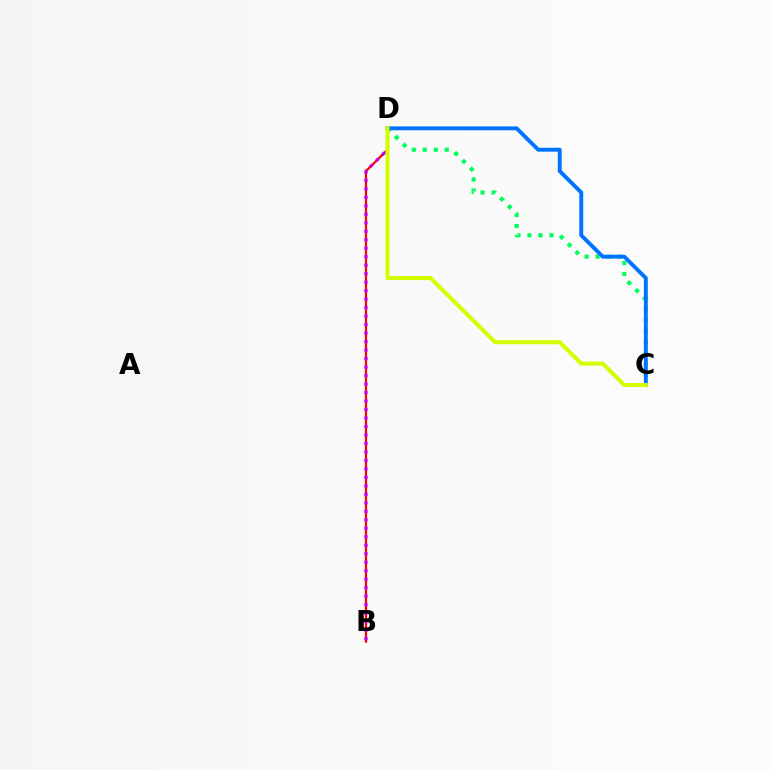{('B', 'D'): [{'color': '#ff0000', 'line_style': 'solid', 'thickness': 1.63}, {'color': '#b900ff', 'line_style': 'dotted', 'thickness': 2.31}], ('C', 'D'): [{'color': '#00ff5c', 'line_style': 'dotted', 'thickness': 2.99}, {'color': '#0074ff', 'line_style': 'solid', 'thickness': 2.82}, {'color': '#d1ff00', 'line_style': 'solid', 'thickness': 2.9}]}